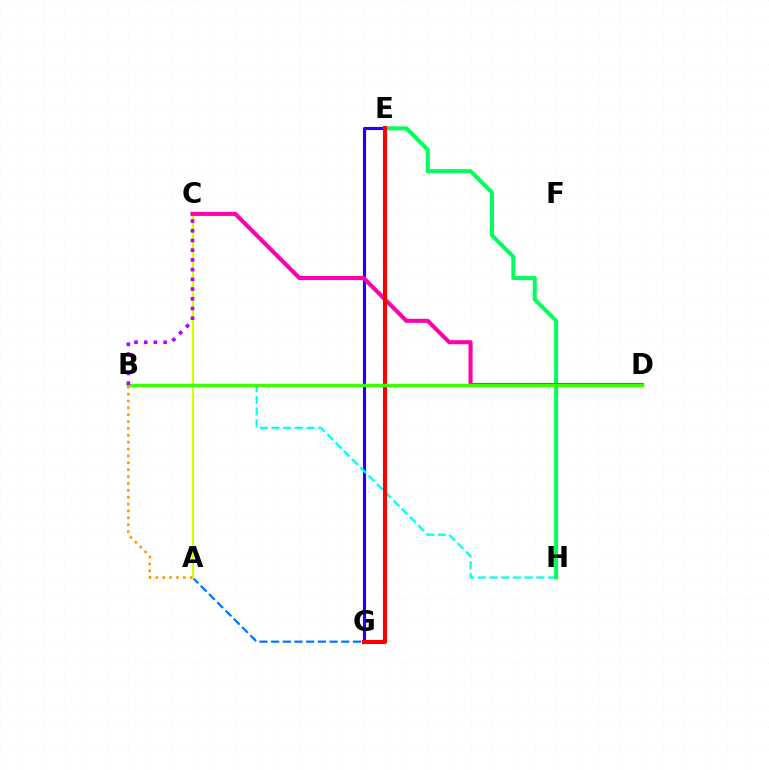{('E', 'G'): [{'color': '#2500ff', 'line_style': 'solid', 'thickness': 2.26}, {'color': '#ff0000', 'line_style': 'solid', 'thickness': 2.98}], ('B', 'H'): [{'color': '#00fff6', 'line_style': 'dashed', 'thickness': 1.59}], ('A', 'G'): [{'color': '#0074ff', 'line_style': 'dashed', 'thickness': 1.59}], ('A', 'C'): [{'color': '#d1ff00', 'line_style': 'solid', 'thickness': 1.53}], ('E', 'H'): [{'color': '#00ff5c', 'line_style': 'solid', 'thickness': 2.89}], ('C', 'D'): [{'color': '#ff00ac', 'line_style': 'solid', 'thickness': 2.95}], ('B', 'D'): [{'color': '#3dff00', 'line_style': 'solid', 'thickness': 2.47}], ('A', 'B'): [{'color': '#ff9400', 'line_style': 'dotted', 'thickness': 1.87}], ('B', 'C'): [{'color': '#b900ff', 'line_style': 'dotted', 'thickness': 2.64}]}